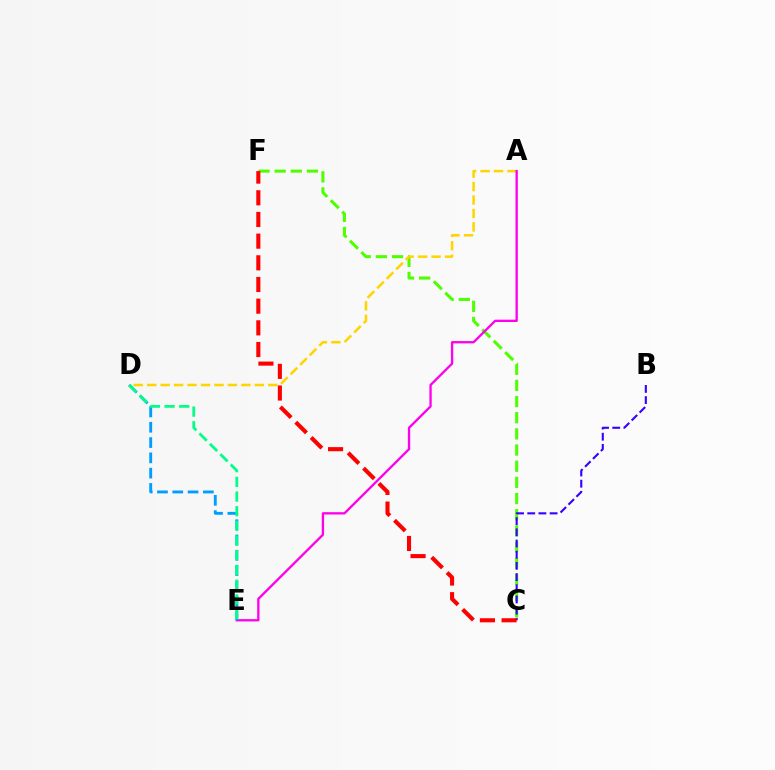{('C', 'F'): [{'color': '#4fff00', 'line_style': 'dashed', 'thickness': 2.2}, {'color': '#ff0000', 'line_style': 'dashed', 'thickness': 2.94}], ('A', 'D'): [{'color': '#ffd500', 'line_style': 'dashed', 'thickness': 1.83}], ('B', 'C'): [{'color': '#3700ff', 'line_style': 'dashed', 'thickness': 1.52}], ('A', 'E'): [{'color': '#ff00ed', 'line_style': 'solid', 'thickness': 1.67}], ('D', 'E'): [{'color': '#009eff', 'line_style': 'dashed', 'thickness': 2.08}, {'color': '#00ff86', 'line_style': 'dashed', 'thickness': 2.0}]}